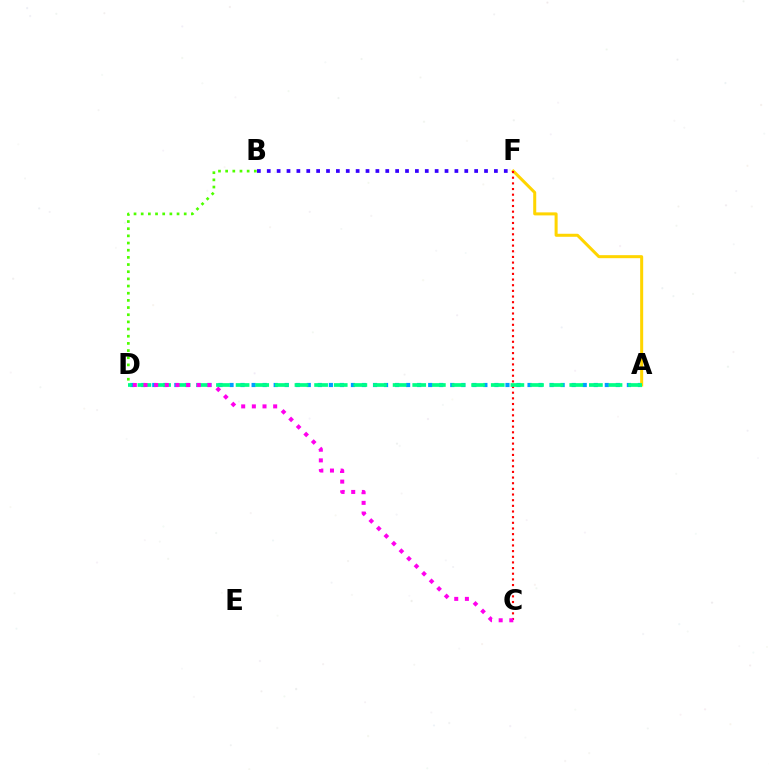{('B', 'F'): [{'color': '#3700ff', 'line_style': 'dotted', 'thickness': 2.68}], ('A', 'D'): [{'color': '#009eff', 'line_style': 'dotted', 'thickness': 3.0}, {'color': '#00ff86', 'line_style': 'dashed', 'thickness': 2.67}], ('A', 'F'): [{'color': '#ffd500', 'line_style': 'solid', 'thickness': 2.18}], ('C', 'F'): [{'color': '#ff0000', 'line_style': 'dotted', 'thickness': 1.54}], ('C', 'D'): [{'color': '#ff00ed', 'line_style': 'dotted', 'thickness': 2.9}], ('B', 'D'): [{'color': '#4fff00', 'line_style': 'dotted', 'thickness': 1.95}]}